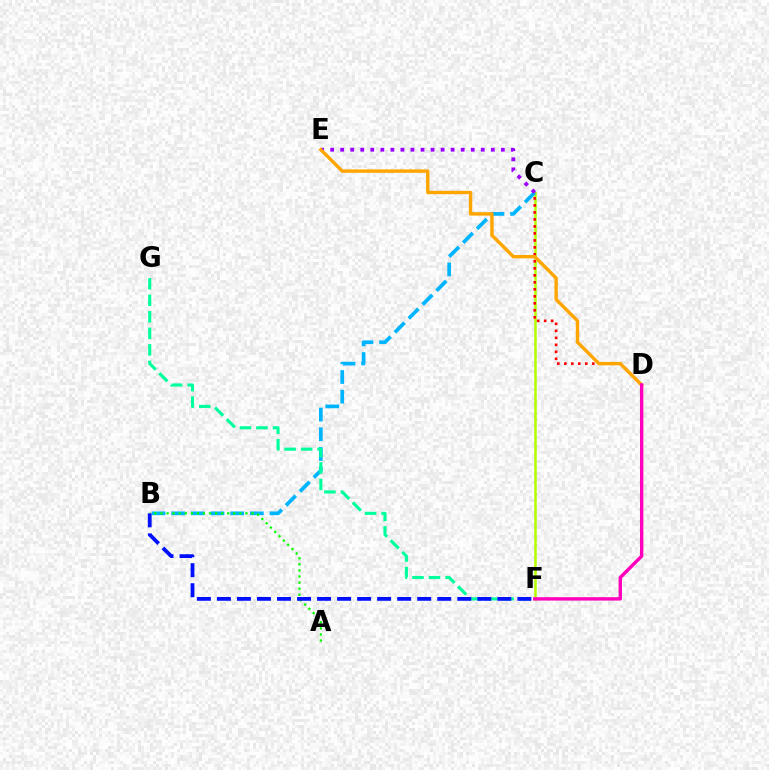{('C', 'F'): [{'color': '#b3ff00', 'line_style': 'solid', 'thickness': 1.82}], ('B', 'C'): [{'color': '#00b5ff', 'line_style': 'dashed', 'thickness': 2.67}], ('C', 'D'): [{'color': '#ff0000', 'line_style': 'dotted', 'thickness': 1.9}], ('C', 'E'): [{'color': '#9b00ff', 'line_style': 'dotted', 'thickness': 2.73}], ('D', 'E'): [{'color': '#ffa500', 'line_style': 'solid', 'thickness': 2.45}], ('A', 'B'): [{'color': '#08ff00', 'line_style': 'dotted', 'thickness': 1.65}], ('F', 'G'): [{'color': '#00ff9d', 'line_style': 'dashed', 'thickness': 2.24}], ('B', 'F'): [{'color': '#0010ff', 'line_style': 'dashed', 'thickness': 2.72}], ('D', 'F'): [{'color': '#ff00bd', 'line_style': 'solid', 'thickness': 2.43}]}